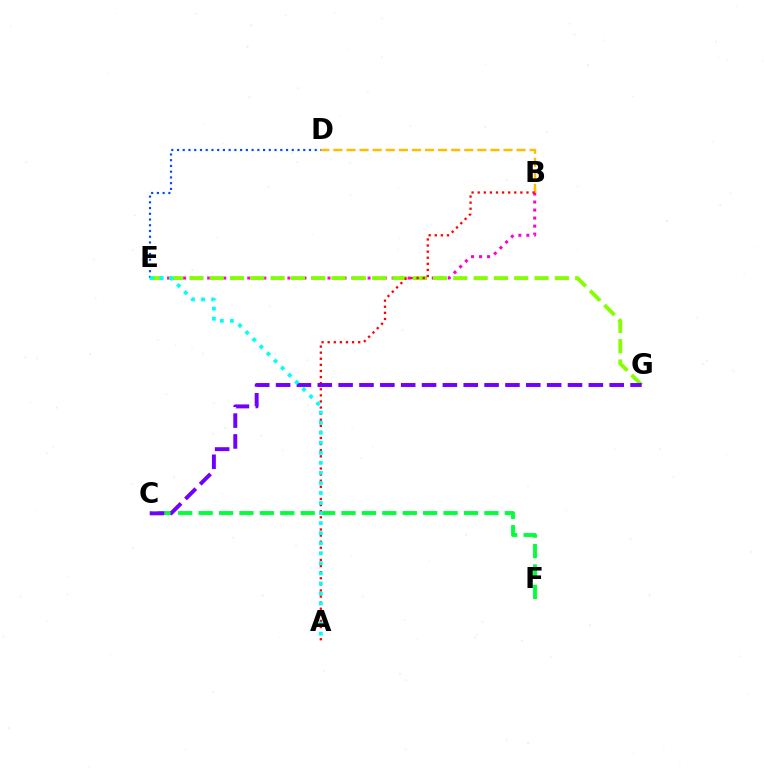{('C', 'F'): [{'color': '#00ff39', 'line_style': 'dashed', 'thickness': 2.77}], ('B', 'E'): [{'color': '#ff00cf', 'line_style': 'dotted', 'thickness': 2.18}], ('E', 'G'): [{'color': '#84ff00', 'line_style': 'dashed', 'thickness': 2.76}], ('B', 'D'): [{'color': '#ffbd00', 'line_style': 'dashed', 'thickness': 1.78}], ('D', 'E'): [{'color': '#004bff', 'line_style': 'dotted', 'thickness': 1.56}], ('A', 'B'): [{'color': '#ff0000', 'line_style': 'dotted', 'thickness': 1.66}], ('C', 'G'): [{'color': '#7200ff', 'line_style': 'dashed', 'thickness': 2.83}], ('A', 'E'): [{'color': '#00fff6', 'line_style': 'dotted', 'thickness': 2.73}]}